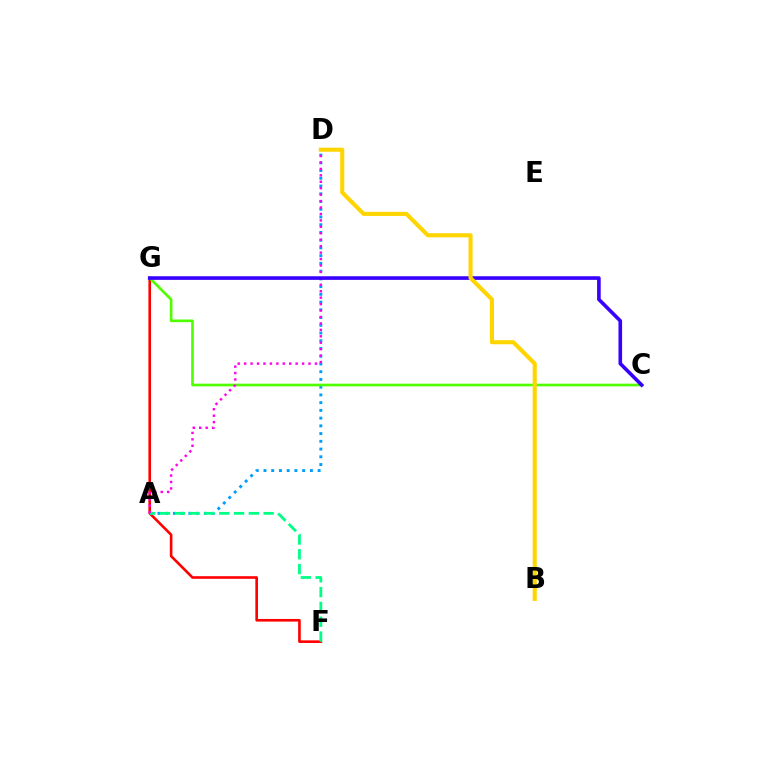{('F', 'G'): [{'color': '#ff0000', 'line_style': 'solid', 'thickness': 1.89}], ('A', 'D'): [{'color': '#009eff', 'line_style': 'dotted', 'thickness': 2.1}, {'color': '#ff00ed', 'line_style': 'dotted', 'thickness': 1.75}], ('C', 'G'): [{'color': '#4fff00', 'line_style': 'solid', 'thickness': 1.91}, {'color': '#3700ff', 'line_style': 'solid', 'thickness': 2.6}], ('A', 'F'): [{'color': '#00ff86', 'line_style': 'dashed', 'thickness': 2.01}], ('B', 'D'): [{'color': '#ffd500', 'line_style': 'solid', 'thickness': 2.95}]}